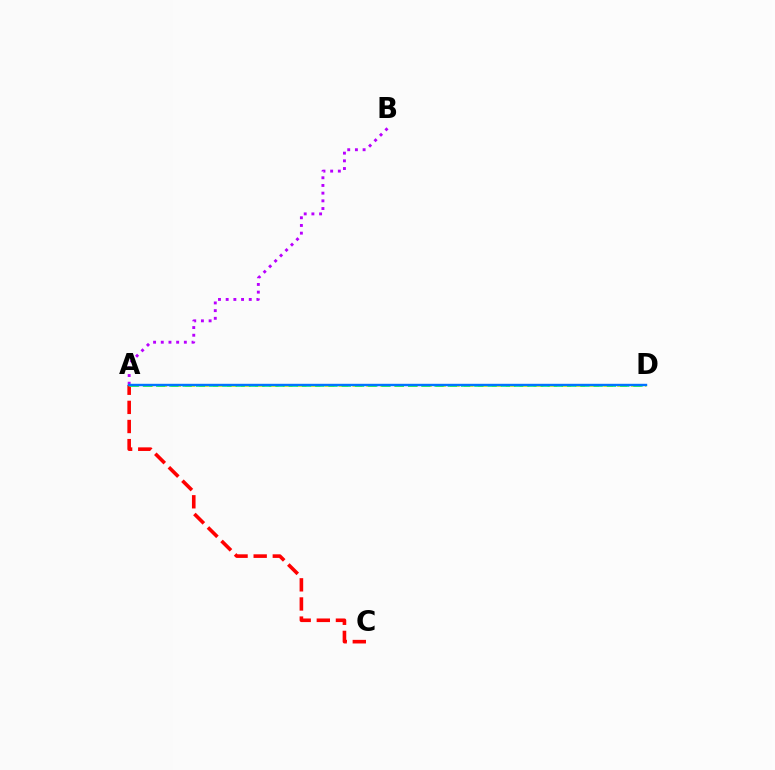{('A', 'B'): [{'color': '#b900ff', 'line_style': 'dotted', 'thickness': 2.09}], ('A', 'C'): [{'color': '#ff0000', 'line_style': 'dashed', 'thickness': 2.6}], ('A', 'D'): [{'color': '#d1ff00', 'line_style': 'dashed', 'thickness': 1.89}, {'color': '#00ff5c', 'line_style': 'dashed', 'thickness': 1.8}, {'color': '#0074ff', 'line_style': 'solid', 'thickness': 1.74}]}